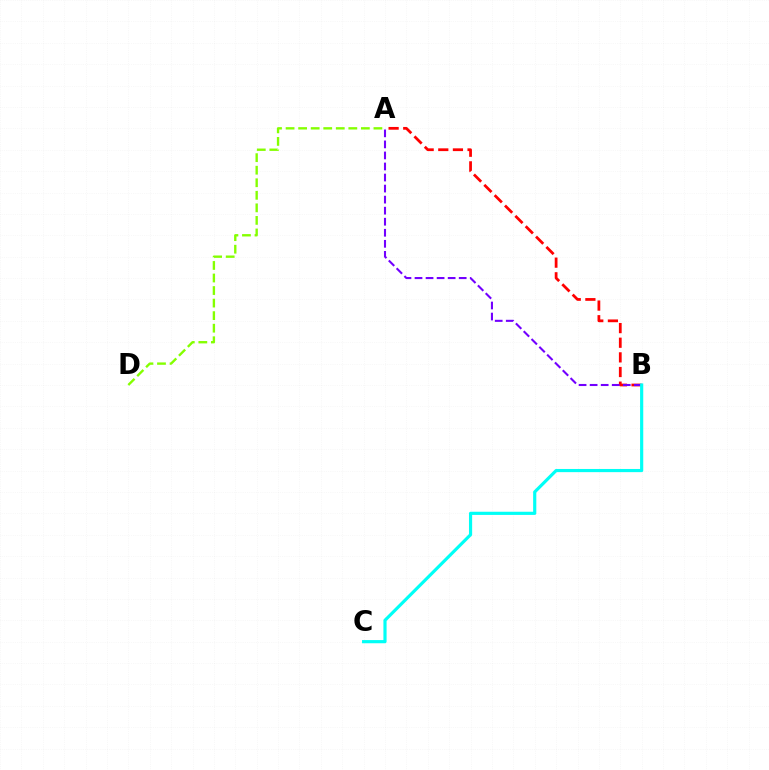{('A', 'B'): [{'color': '#ff0000', 'line_style': 'dashed', 'thickness': 1.99}, {'color': '#7200ff', 'line_style': 'dashed', 'thickness': 1.5}], ('B', 'C'): [{'color': '#00fff6', 'line_style': 'solid', 'thickness': 2.28}], ('A', 'D'): [{'color': '#84ff00', 'line_style': 'dashed', 'thickness': 1.7}]}